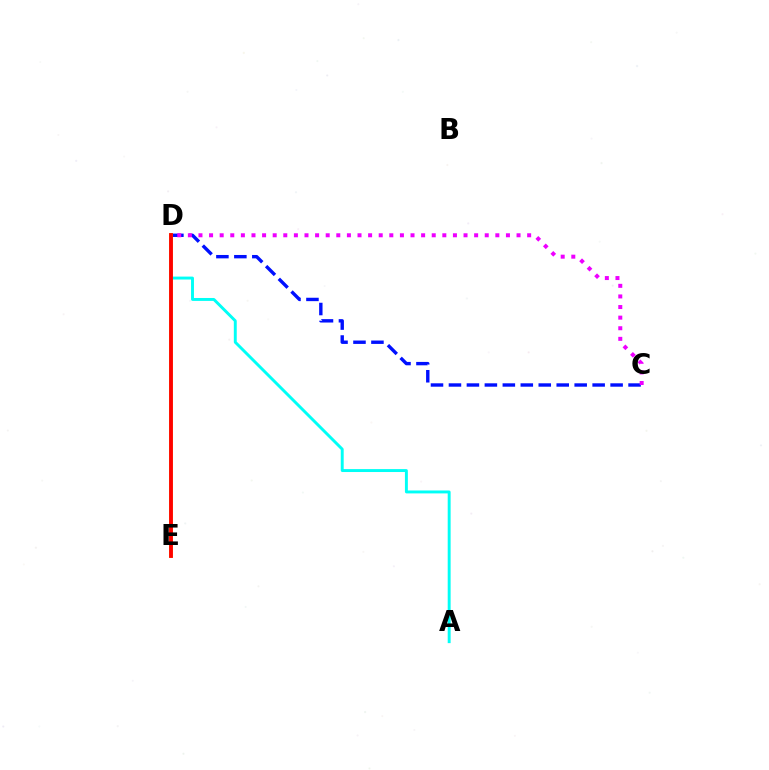{('C', 'D'): [{'color': '#0010ff', 'line_style': 'dashed', 'thickness': 2.44}, {'color': '#ee00ff', 'line_style': 'dotted', 'thickness': 2.88}], ('D', 'E'): [{'color': '#08ff00', 'line_style': 'dashed', 'thickness': 1.74}, {'color': '#fcf500', 'line_style': 'solid', 'thickness': 2.59}, {'color': '#ff0000', 'line_style': 'solid', 'thickness': 2.75}], ('A', 'D'): [{'color': '#00fff6', 'line_style': 'solid', 'thickness': 2.11}]}